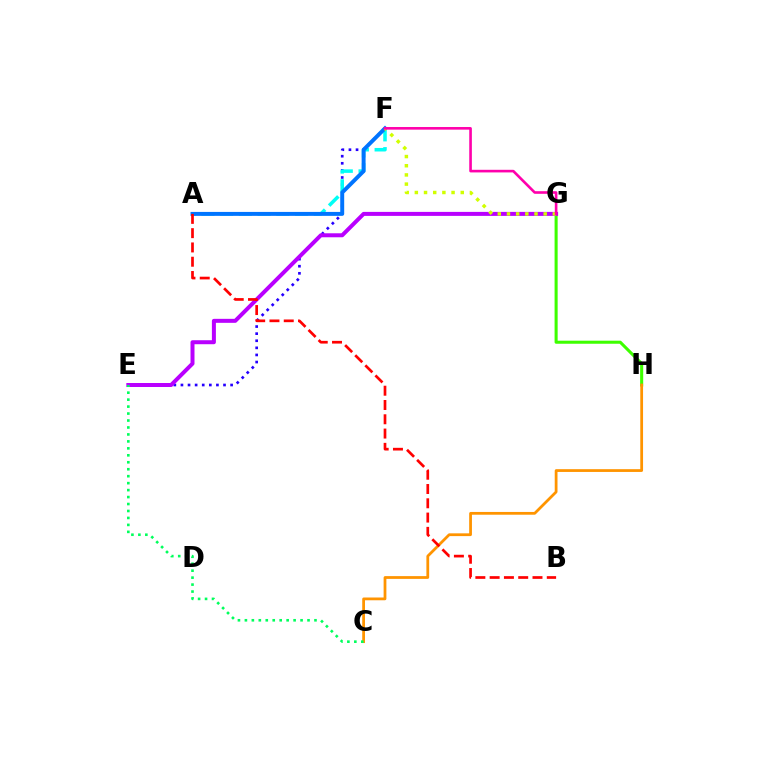{('G', 'H'): [{'color': '#3dff00', 'line_style': 'solid', 'thickness': 2.2}], ('E', 'F'): [{'color': '#2500ff', 'line_style': 'dotted', 'thickness': 1.93}], ('E', 'G'): [{'color': '#b900ff', 'line_style': 'solid', 'thickness': 2.88}], ('A', 'F'): [{'color': '#00fff6', 'line_style': 'dashed', 'thickness': 2.55}, {'color': '#0074ff', 'line_style': 'solid', 'thickness': 2.84}], ('F', 'G'): [{'color': '#d1ff00', 'line_style': 'dotted', 'thickness': 2.49}, {'color': '#ff00ac', 'line_style': 'solid', 'thickness': 1.89}], ('C', 'H'): [{'color': '#ff9400', 'line_style': 'solid', 'thickness': 1.99}], ('A', 'B'): [{'color': '#ff0000', 'line_style': 'dashed', 'thickness': 1.94}], ('C', 'E'): [{'color': '#00ff5c', 'line_style': 'dotted', 'thickness': 1.89}]}